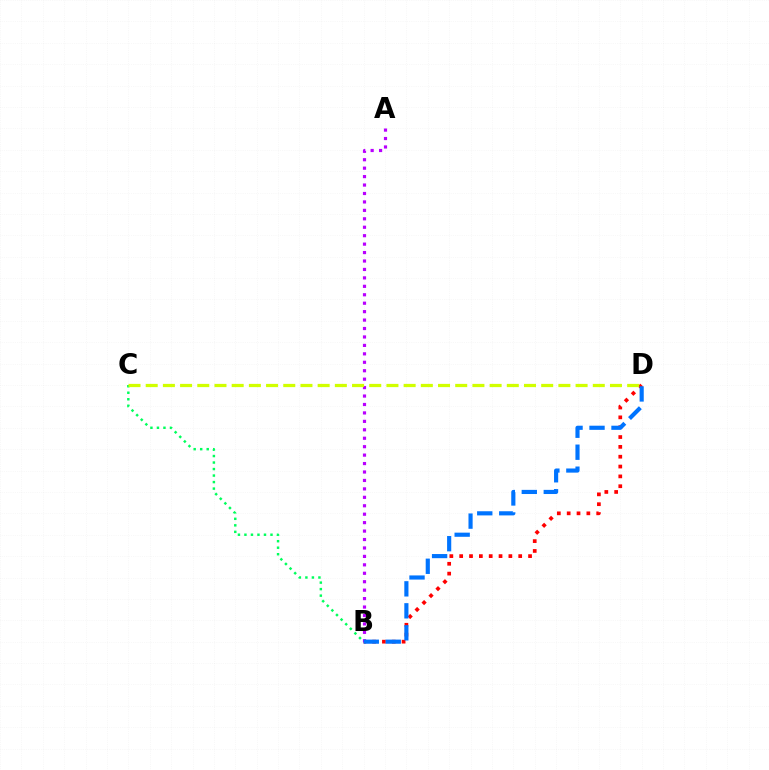{('B', 'D'): [{'color': '#ff0000', 'line_style': 'dotted', 'thickness': 2.67}, {'color': '#0074ff', 'line_style': 'dashed', 'thickness': 2.99}], ('A', 'B'): [{'color': '#b900ff', 'line_style': 'dotted', 'thickness': 2.29}], ('B', 'C'): [{'color': '#00ff5c', 'line_style': 'dotted', 'thickness': 1.77}], ('C', 'D'): [{'color': '#d1ff00', 'line_style': 'dashed', 'thickness': 2.34}]}